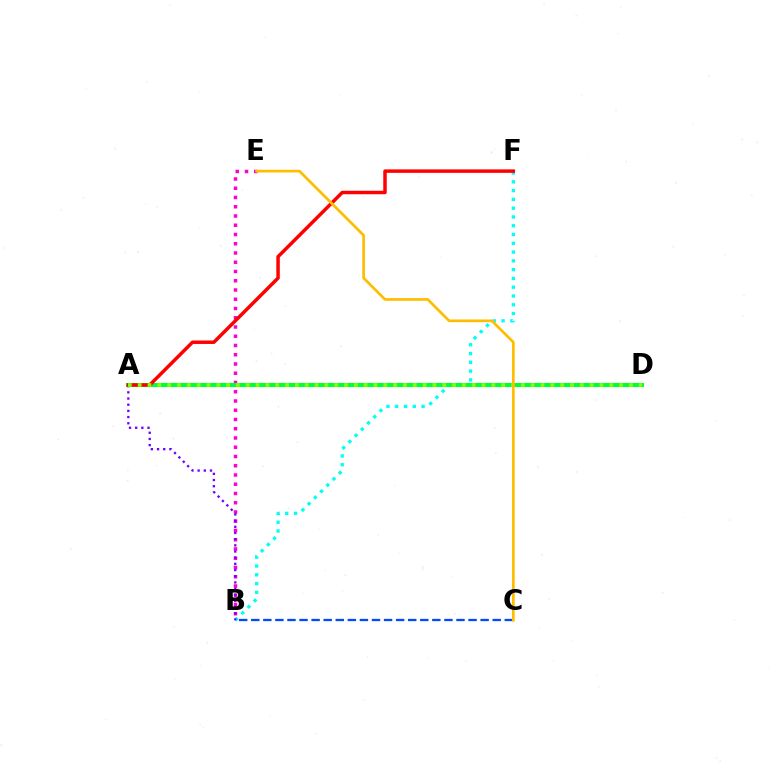{('B', 'E'): [{'color': '#ff00cf', 'line_style': 'dotted', 'thickness': 2.51}], ('B', 'F'): [{'color': '#00fff6', 'line_style': 'dotted', 'thickness': 2.39}], ('A', 'B'): [{'color': '#7200ff', 'line_style': 'dotted', 'thickness': 1.68}], ('A', 'D'): [{'color': '#00ff39', 'line_style': 'solid', 'thickness': 2.94}, {'color': '#84ff00', 'line_style': 'dotted', 'thickness': 2.67}], ('B', 'C'): [{'color': '#004bff', 'line_style': 'dashed', 'thickness': 1.64}], ('A', 'F'): [{'color': '#ff0000', 'line_style': 'solid', 'thickness': 2.5}], ('C', 'E'): [{'color': '#ffbd00', 'line_style': 'solid', 'thickness': 1.94}]}